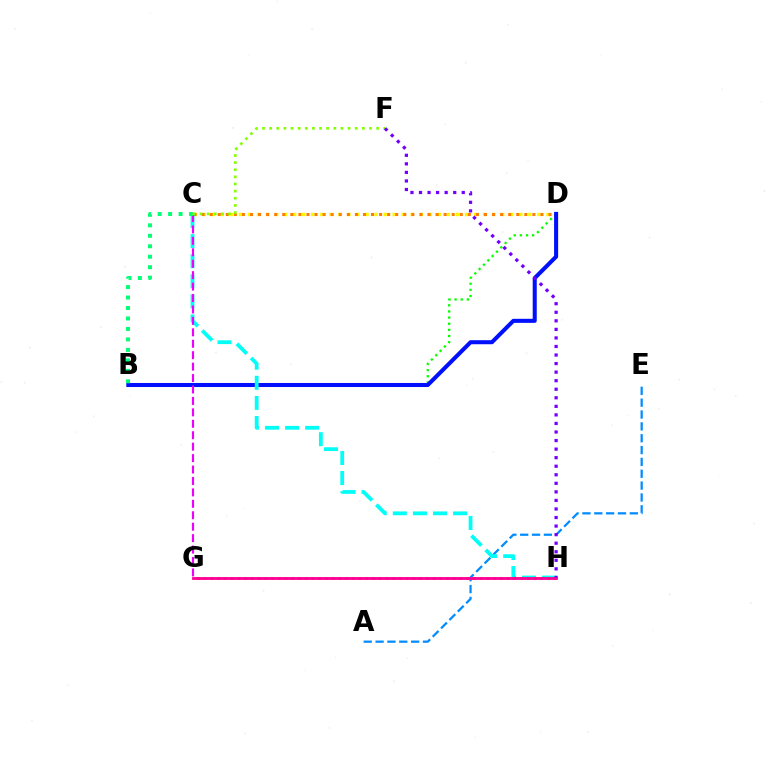{('B', 'D'): [{'color': '#08ff00', 'line_style': 'dotted', 'thickness': 1.67}, {'color': '#0010ff', 'line_style': 'solid', 'thickness': 2.92}], ('C', 'D'): [{'color': '#fcf500', 'line_style': 'dotted', 'thickness': 2.46}, {'color': '#ff7c00', 'line_style': 'dotted', 'thickness': 2.19}], ('A', 'E'): [{'color': '#008cff', 'line_style': 'dashed', 'thickness': 1.61}], ('C', 'H'): [{'color': '#00fff6', 'line_style': 'dashed', 'thickness': 2.73}], ('G', 'H'): [{'color': '#ff0000', 'line_style': 'dotted', 'thickness': 1.83}, {'color': '#ff0094', 'line_style': 'solid', 'thickness': 2.03}], ('C', 'G'): [{'color': '#ee00ff', 'line_style': 'dashed', 'thickness': 1.55}], ('B', 'C'): [{'color': '#00ff74', 'line_style': 'dotted', 'thickness': 2.84}], ('C', 'F'): [{'color': '#84ff00', 'line_style': 'dotted', 'thickness': 1.94}], ('F', 'H'): [{'color': '#7200ff', 'line_style': 'dotted', 'thickness': 2.32}]}